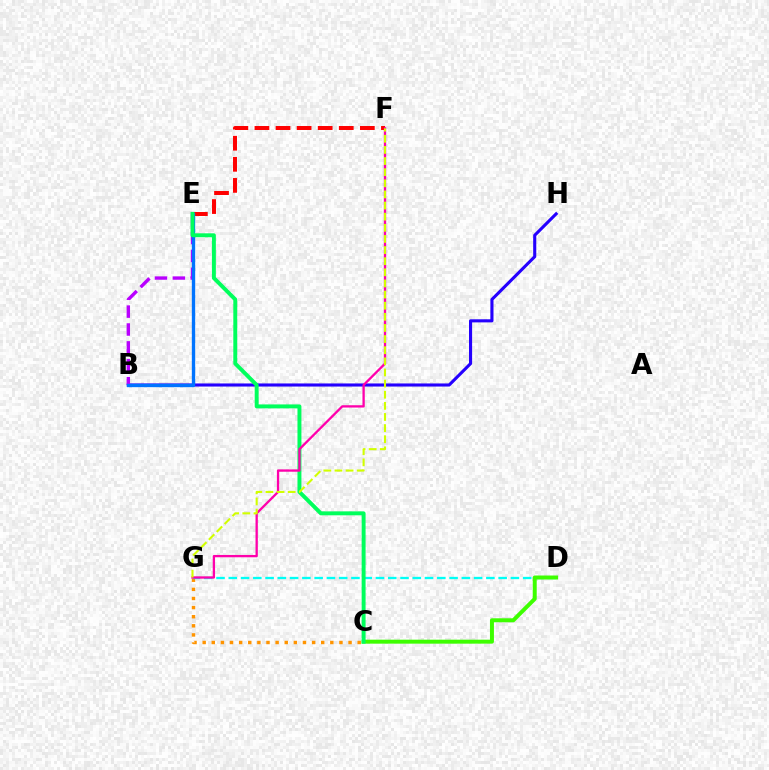{('C', 'G'): [{'color': '#ff9400', 'line_style': 'dotted', 'thickness': 2.48}], ('D', 'G'): [{'color': '#00fff6', 'line_style': 'dashed', 'thickness': 1.67}], ('B', 'H'): [{'color': '#2500ff', 'line_style': 'solid', 'thickness': 2.23}], ('E', 'F'): [{'color': '#ff0000', 'line_style': 'dashed', 'thickness': 2.86}], ('B', 'E'): [{'color': '#b900ff', 'line_style': 'dashed', 'thickness': 2.43}, {'color': '#0074ff', 'line_style': 'solid', 'thickness': 2.41}], ('C', 'D'): [{'color': '#3dff00', 'line_style': 'solid', 'thickness': 2.86}], ('C', 'E'): [{'color': '#00ff5c', 'line_style': 'solid', 'thickness': 2.83}], ('F', 'G'): [{'color': '#ff00ac', 'line_style': 'solid', 'thickness': 1.66}, {'color': '#d1ff00', 'line_style': 'dashed', 'thickness': 1.51}]}